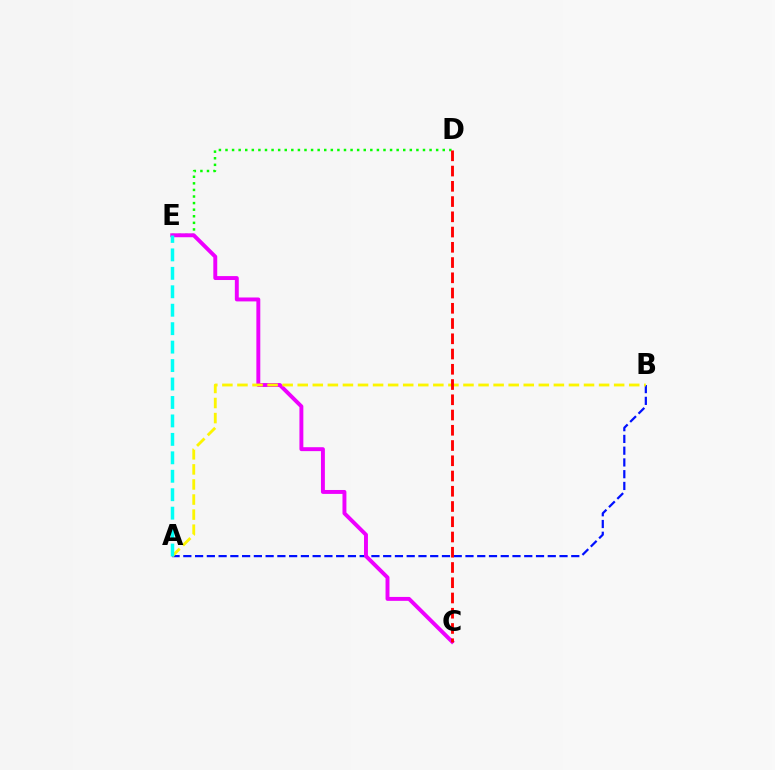{('A', 'B'): [{'color': '#0010ff', 'line_style': 'dashed', 'thickness': 1.6}, {'color': '#fcf500', 'line_style': 'dashed', 'thickness': 2.05}], ('D', 'E'): [{'color': '#08ff00', 'line_style': 'dotted', 'thickness': 1.79}], ('C', 'E'): [{'color': '#ee00ff', 'line_style': 'solid', 'thickness': 2.82}], ('C', 'D'): [{'color': '#ff0000', 'line_style': 'dashed', 'thickness': 2.07}], ('A', 'E'): [{'color': '#00fff6', 'line_style': 'dashed', 'thickness': 2.51}]}